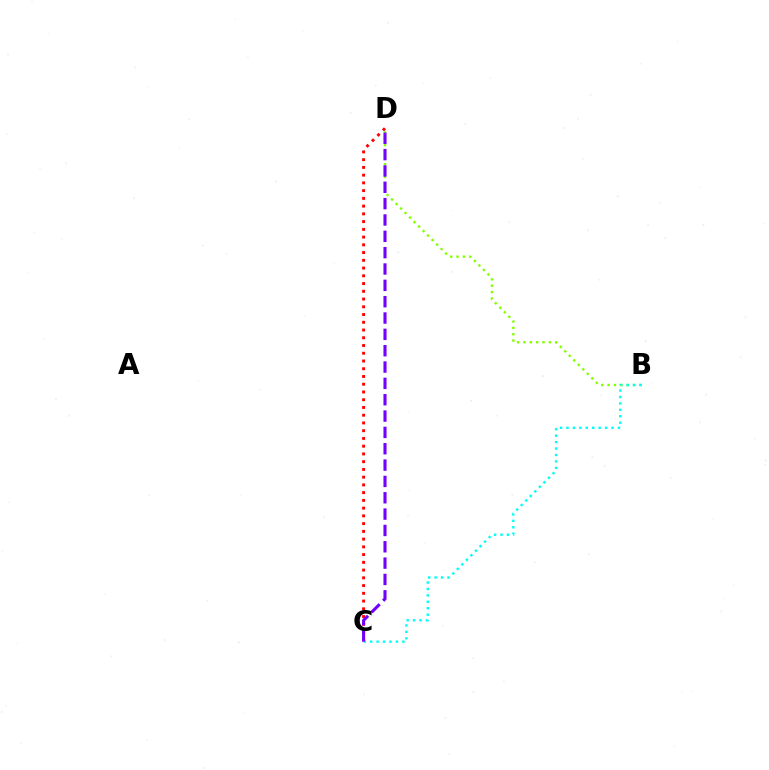{('B', 'D'): [{'color': '#84ff00', 'line_style': 'dotted', 'thickness': 1.73}], ('C', 'D'): [{'color': '#ff0000', 'line_style': 'dotted', 'thickness': 2.1}, {'color': '#7200ff', 'line_style': 'dashed', 'thickness': 2.22}], ('B', 'C'): [{'color': '#00fff6', 'line_style': 'dotted', 'thickness': 1.75}]}